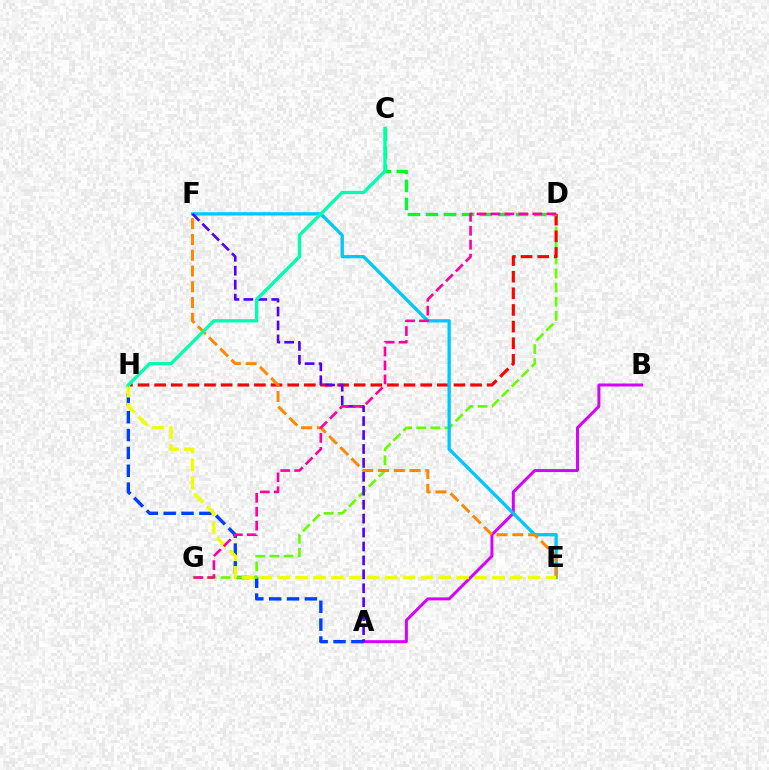{('A', 'B'): [{'color': '#d600ff', 'line_style': 'solid', 'thickness': 2.14}], ('A', 'H'): [{'color': '#003fff', 'line_style': 'dashed', 'thickness': 2.43}], ('D', 'G'): [{'color': '#66ff00', 'line_style': 'dashed', 'thickness': 1.91}, {'color': '#ff00a0', 'line_style': 'dashed', 'thickness': 1.89}], ('D', 'H'): [{'color': '#ff0000', 'line_style': 'dashed', 'thickness': 2.26}], ('C', 'D'): [{'color': '#00ff27', 'line_style': 'dashed', 'thickness': 2.45}], ('E', 'F'): [{'color': '#00c7ff', 'line_style': 'solid', 'thickness': 2.37}, {'color': '#ff8800', 'line_style': 'dashed', 'thickness': 2.14}], ('E', 'H'): [{'color': '#eeff00', 'line_style': 'dashed', 'thickness': 2.43}], ('A', 'F'): [{'color': '#4f00ff', 'line_style': 'dashed', 'thickness': 1.89}], ('C', 'H'): [{'color': '#00ffaf', 'line_style': 'solid', 'thickness': 2.39}]}